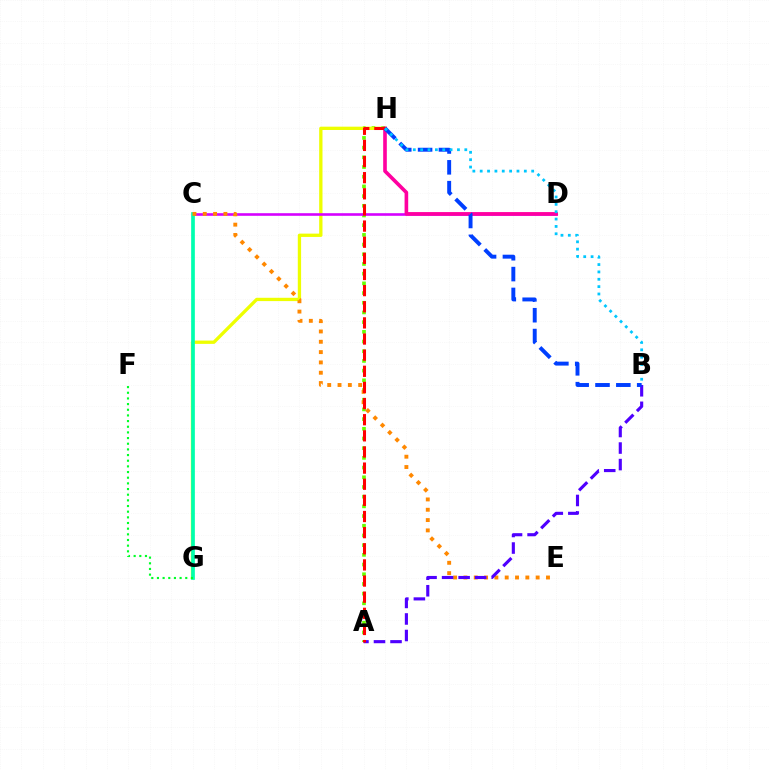{('A', 'H'): [{'color': '#66ff00', 'line_style': 'dotted', 'thickness': 2.63}, {'color': '#ff0000', 'line_style': 'dashed', 'thickness': 2.19}], ('G', 'H'): [{'color': '#eeff00', 'line_style': 'solid', 'thickness': 2.38}], ('C', 'D'): [{'color': '#d600ff', 'line_style': 'solid', 'thickness': 1.88}], ('C', 'G'): [{'color': '#00ffaf', 'line_style': 'solid', 'thickness': 2.66}], ('D', 'H'): [{'color': '#ff00a0', 'line_style': 'solid', 'thickness': 2.61}], ('C', 'E'): [{'color': '#ff8800', 'line_style': 'dotted', 'thickness': 2.8}], ('A', 'B'): [{'color': '#4f00ff', 'line_style': 'dashed', 'thickness': 2.25}], ('F', 'G'): [{'color': '#00ff27', 'line_style': 'dotted', 'thickness': 1.54}], ('B', 'H'): [{'color': '#003fff', 'line_style': 'dashed', 'thickness': 2.83}, {'color': '#00c7ff', 'line_style': 'dotted', 'thickness': 2.0}]}